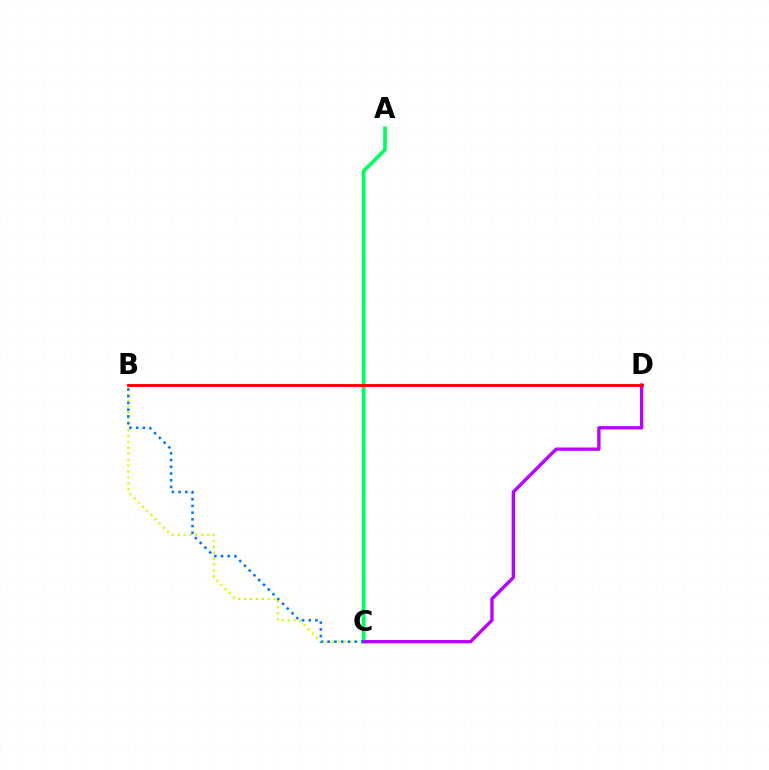{('B', 'C'): [{'color': '#d1ff00', 'line_style': 'dotted', 'thickness': 1.6}, {'color': '#0074ff', 'line_style': 'dotted', 'thickness': 1.83}], ('A', 'C'): [{'color': '#00ff5c', 'line_style': 'solid', 'thickness': 2.65}], ('C', 'D'): [{'color': '#b900ff', 'line_style': 'solid', 'thickness': 2.4}], ('B', 'D'): [{'color': '#ff0000', 'line_style': 'solid', 'thickness': 2.07}]}